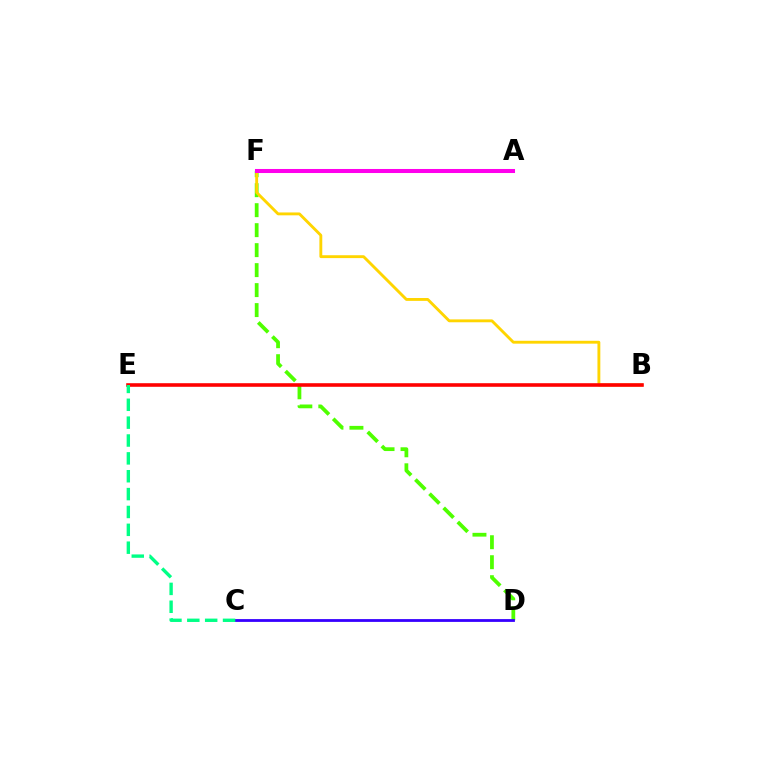{('D', 'F'): [{'color': '#4fff00', 'line_style': 'dashed', 'thickness': 2.71}], ('C', 'D'): [{'color': '#3700ff', 'line_style': 'solid', 'thickness': 2.02}], ('B', 'F'): [{'color': '#ffd500', 'line_style': 'solid', 'thickness': 2.07}], ('A', 'F'): [{'color': '#009eff', 'line_style': 'solid', 'thickness': 2.66}, {'color': '#ff00ed', 'line_style': 'solid', 'thickness': 2.91}], ('B', 'E'): [{'color': '#ff0000', 'line_style': 'solid', 'thickness': 2.58}], ('C', 'E'): [{'color': '#00ff86', 'line_style': 'dashed', 'thickness': 2.43}]}